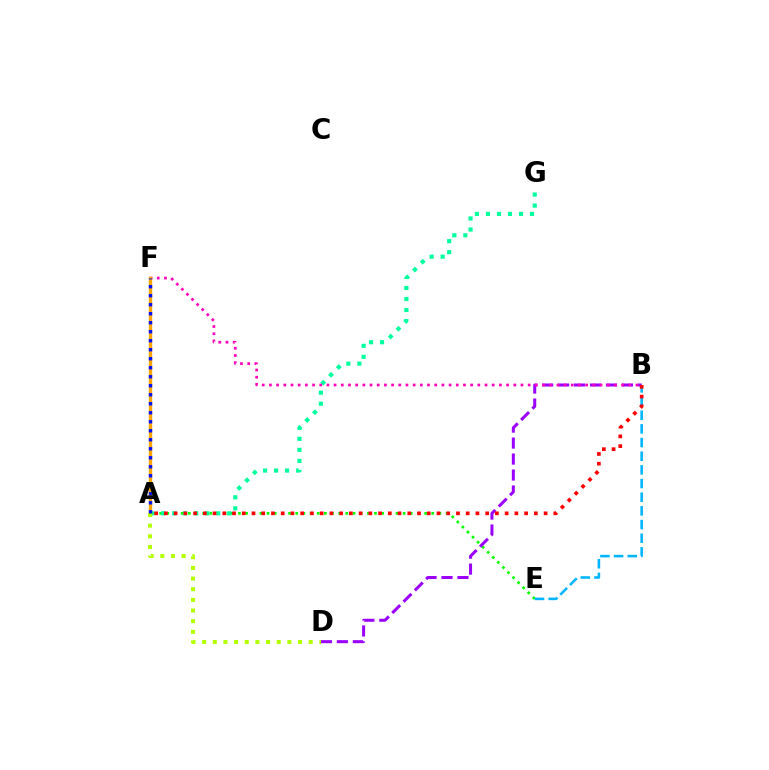{('A', 'E'): [{'color': '#08ff00', 'line_style': 'dotted', 'thickness': 1.95}], ('A', 'G'): [{'color': '#00ff9d', 'line_style': 'dotted', 'thickness': 2.99}], ('B', 'E'): [{'color': '#00b5ff', 'line_style': 'dashed', 'thickness': 1.86}], ('B', 'D'): [{'color': '#9b00ff', 'line_style': 'dashed', 'thickness': 2.17}], ('B', 'F'): [{'color': '#ff00bd', 'line_style': 'dotted', 'thickness': 1.95}], ('A', 'F'): [{'color': '#ffa500', 'line_style': 'solid', 'thickness': 2.44}, {'color': '#0010ff', 'line_style': 'dotted', 'thickness': 2.45}], ('A', 'B'): [{'color': '#ff0000', 'line_style': 'dotted', 'thickness': 2.65}], ('A', 'D'): [{'color': '#b3ff00', 'line_style': 'dotted', 'thickness': 2.9}]}